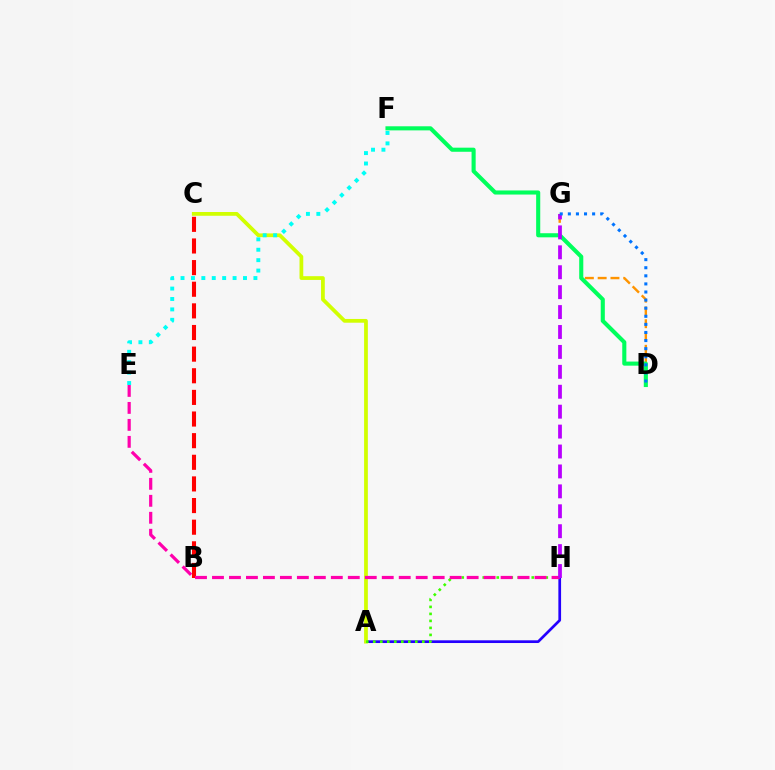{('D', 'G'): [{'color': '#ff9400', 'line_style': 'dashed', 'thickness': 1.74}, {'color': '#0074ff', 'line_style': 'dotted', 'thickness': 2.2}], ('D', 'F'): [{'color': '#00ff5c', 'line_style': 'solid', 'thickness': 2.95}], ('B', 'C'): [{'color': '#ff0000', 'line_style': 'dashed', 'thickness': 2.94}], ('A', 'H'): [{'color': '#2500ff', 'line_style': 'solid', 'thickness': 1.95}, {'color': '#3dff00', 'line_style': 'dotted', 'thickness': 1.9}], ('A', 'C'): [{'color': '#d1ff00', 'line_style': 'solid', 'thickness': 2.7}], ('E', 'H'): [{'color': '#ff00ac', 'line_style': 'dashed', 'thickness': 2.31}], ('E', 'F'): [{'color': '#00fff6', 'line_style': 'dotted', 'thickness': 2.83}], ('G', 'H'): [{'color': '#b900ff', 'line_style': 'dashed', 'thickness': 2.71}]}